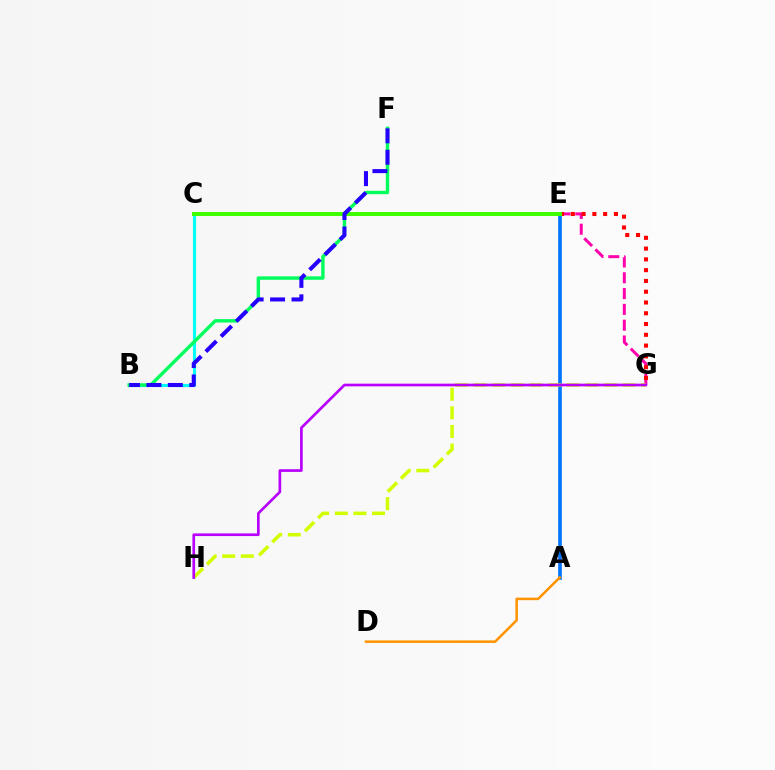{('E', 'G'): [{'color': '#ff00ac', 'line_style': 'dashed', 'thickness': 2.15}, {'color': '#ff0000', 'line_style': 'dotted', 'thickness': 2.93}], ('A', 'E'): [{'color': '#0074ff', 'line_style': 'solid', 'thickness': 2.62}], ('G', 'H'): [{'color': '#d1ff00', 'line_style': 'dashed', 'thickness': 2.53}, {'color': '#b900ff', 'line_style': 'solid', 'thickness': 1.93}], ('B', 'C'): [{'color': '#00fff6', 'line_style': 'solid', 'thickness': 2.25}], ('A', 'D'): [{'color': '#ff9400', 'line_style': 'solid', 'thickness': 1.82}], ('B', 'F'): [{'color': '#00ff5c', 'line_style': 'solid', 'thickness': 2.45}, {'color': '#2500ff', 'line_style': 'dashed', 'thickness': 2.91}], ('C', 'E'): [{'color': '#3dff00', 'line_style': 'solid', 'thickness': 2.84}]}